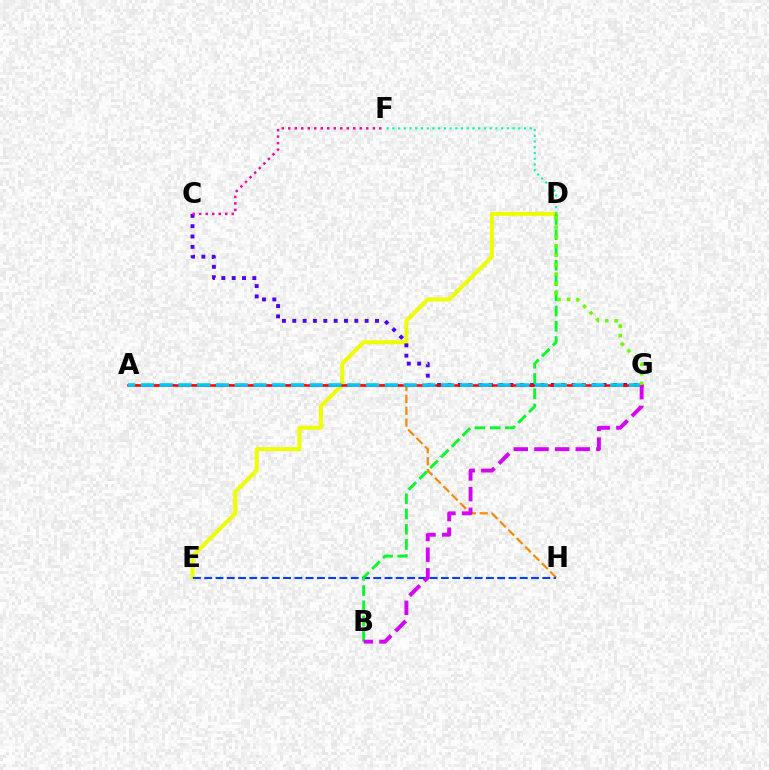{('D', 'E'): [{'color': '#eeff00', 'line_style': 'solid', 'thickness': 2.9}], ('C', 'G'): [{'color': '#4f00ff', 'line_style': 'dotted', 'thickness': 2.81}], ('C', 'F'): [{'color': '#ff00a0', 'line_style': 'dotted', 'thickness': 1.77}], ('A', 'H'): [{'color': '#ff8800', 'line_style': 'dashed', 'thickness': 1.61}], ('E', 'H'): [{'color': '#003fff', 'line_style': 'dashed', 'thickness': 1.53}], ('D', 'F'): [{'color': '#00ffaf', 'line_style': 'dotted', 'thickness': 1.56}], ('B', 'D'): [{'color': '#00ff27', 'line_style': 'dashed', 'thickness': 2.07}], ('A', 'G'): [{'color': '#ff0000', 'line_style': 'solid', 'thickness': 1.81}, {'color': '#00c7ff', 'line_style': 'dashed', 'thickness': 2.55}], ('D', 'G'): [{'color': '#66ff00', 'line_style': 'dotted', 'thickness': 2.56}], ('B', 'G'): [{'color': '#d600ff', 'line_style': 'dashed', 'thickness': 2.81}]}